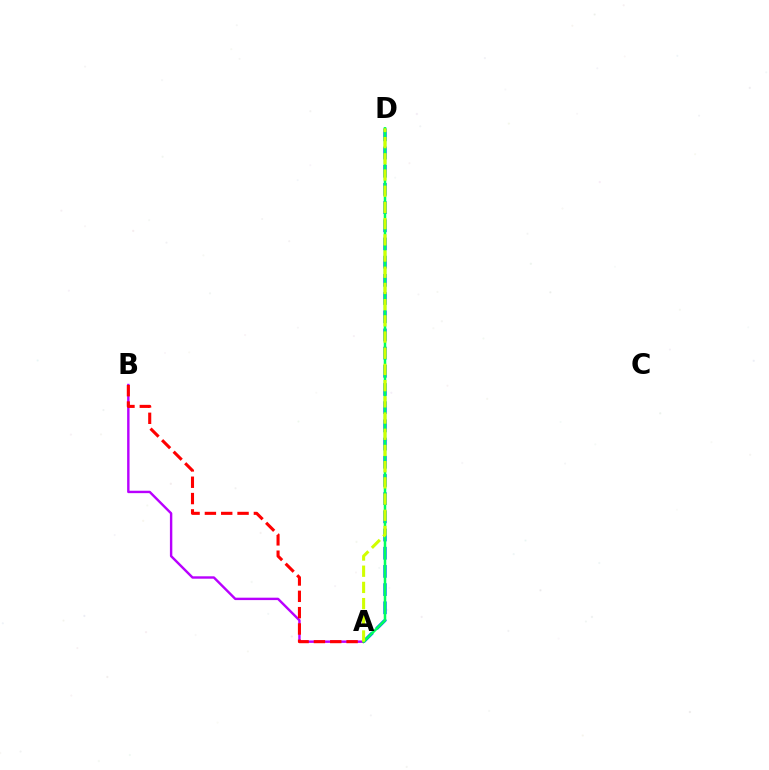{('A', 'B'): [{'color': '#b900ff', 'line_style': 'solid', 'thickness': 1.73}, {'color': '#ff0000', 'line_style': 'dashed', 'thickness': 2.22}], ('A', 'D'): [{'color': '#0074ff', 'line_style': 'dashed', 'thickness': 2.47}, {'color': '#00ff5c', 'line_style': 'solid', 'thickness': 1.82}, {'color': '#d1ff00', 'line_style': 'dashed', 'thickness': 2.2}]}